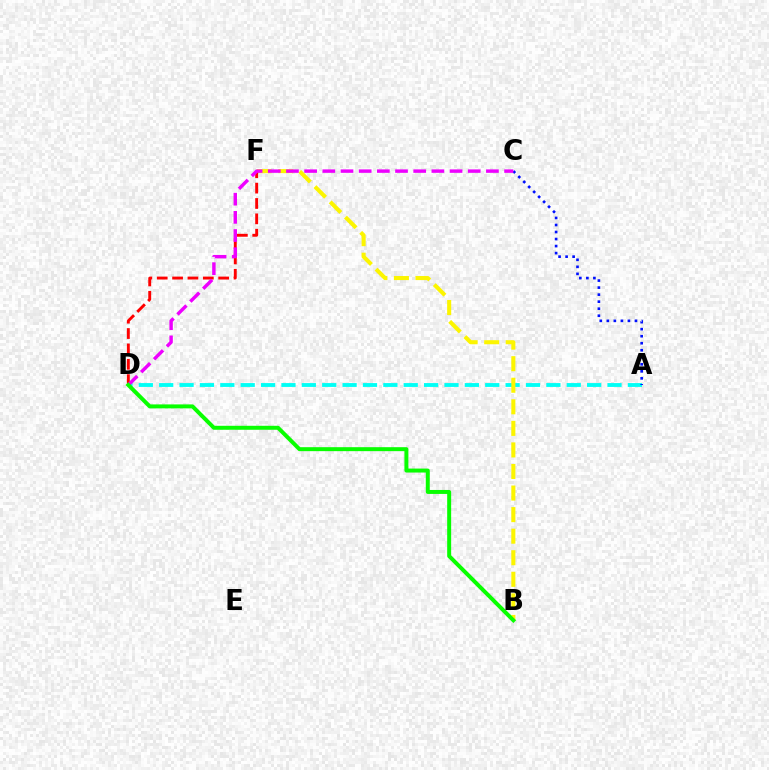{('A', 'D'): [{'color': '#00fff6', 'line_style': 'dashed', 'thickness': 2.77}], ('A', 'C'): [{'color': '#0010ff', 'line_style': 'dotted', 'thickness': 1.91}], ('B', 'F'): [{'color': '#fcf500', 'line_style': 'dashed', 'thickness': 2.93}], ('D', 'F'): [{'color': '#ff0000', 'line_style': 'dashed', 'thickness': 2.09}], ('C', 'D'): [{'color': '#ee00ff', 'line_style': 'dashed', 'thickness': 2.47}], ('B', 'D'): [{'color': '#08ff00', 'line_style': 'solid', 'thickness': 2.86}]}